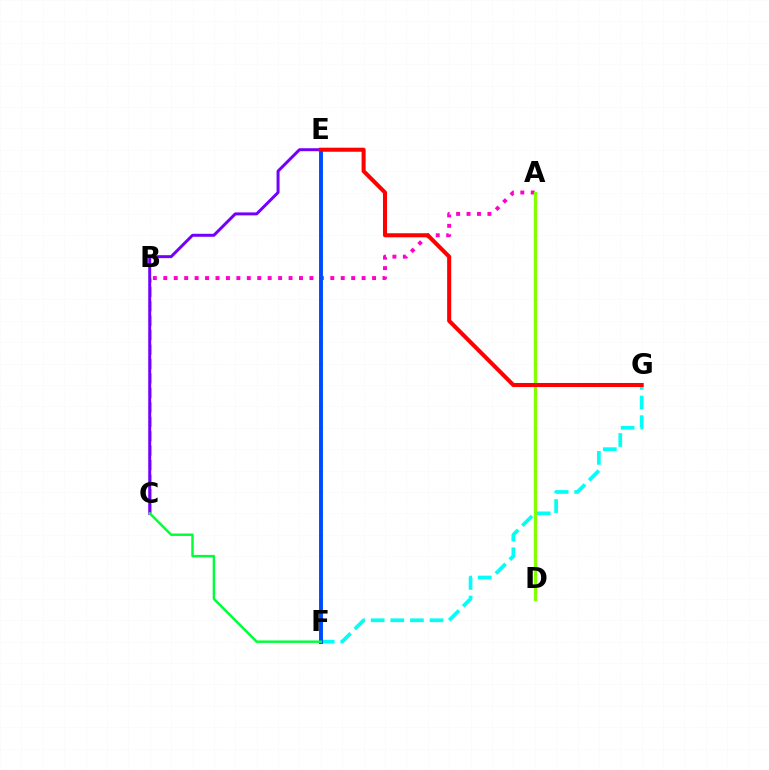{('F', 'G'): [{'color': '#00fff6', 'line_style': 'dashed', 'thickness': 2.67}], ('A', 'B'): [{'color': '#ff00cf', 'line_style': 'dotted', 'thickness': 2.84}], ('B', 'C'): [{'color': '#ffbd00', 'line_style': 'dashed', 'thickness': 1.96}], ('C', 'E'): [{'color': '#7200ff', 'line_style': 'solid', 'thickness': 2.14}], ('E', 'F'): [{'color': '#004bff', 'line_style': 'solid', 'thickness': 2.82}], ('C', 'F'): [{'color': '#00ff39', 'line_style': 'solid', 'thickness': 1.76}], ('A', 'D'): [{'color': '#84ff00', 'line_style': 'solid', 'thickness': 2.36}], ('E', 'G'): [{'color': '#ff0000', 'line_style': 'solid', 'thickness': 2.92}]}